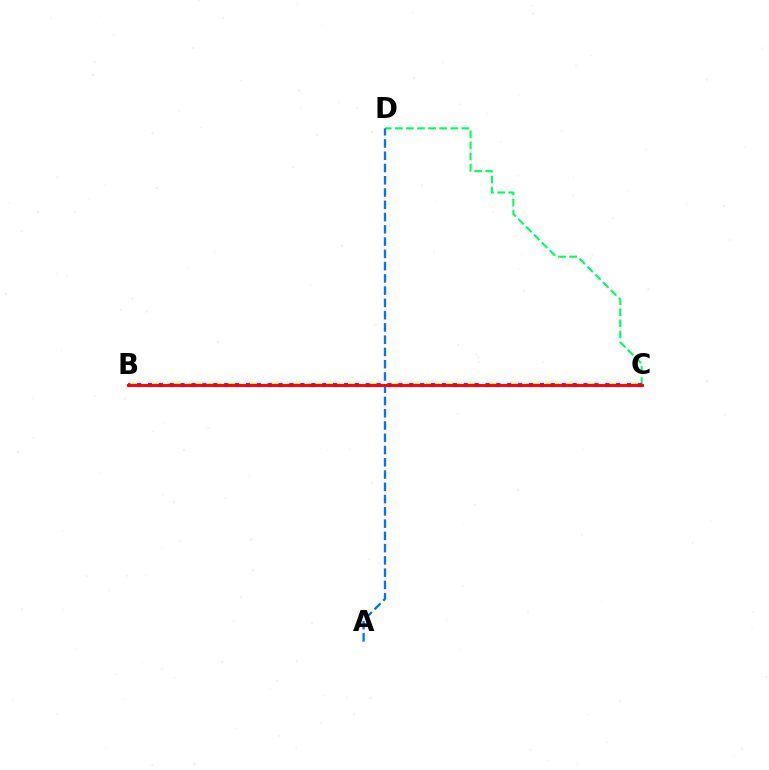{('C', 'D'): [{'color': '#00ff5c', 'line_style': 'dashed', 'thickness': 1.51}], ('A', 'D'): [{'color': '#0074ff', 'line_style': 'dashed', 'thickness': 1.67}], ('B', 'C'): [{'color': '#d1ff00', 'line_style': 'dashed', 'thickness': 2.7}, {'color': '#b900ff', 'line_style': 'dotted', 'thickness': 2.96}, {'color': '#ff0000', 'line_style': 'solid', 'thickness': 2.09}]}